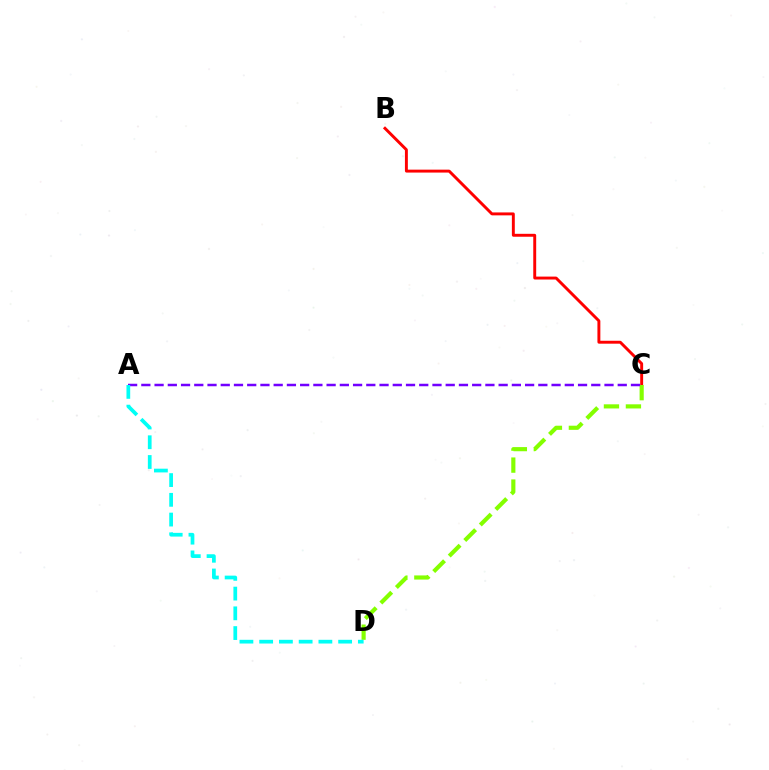{('B', 'C'): [{'color': '#ff0000', 'line_style': 'solid', 'thickness': 2.1}], ('C', 'D'): [{'color': '#84ff00', 'line_style': 'dashed', 'thickness': 2.98}], ('A', 'C'): [{'color': '#7200ff', 'line_style': 'dashed', 'thickness': 1.8}], ('A', 'D'): [{'color': '#00fff6', 'line_style': 'dashed', 'thickness': 2.68}]}